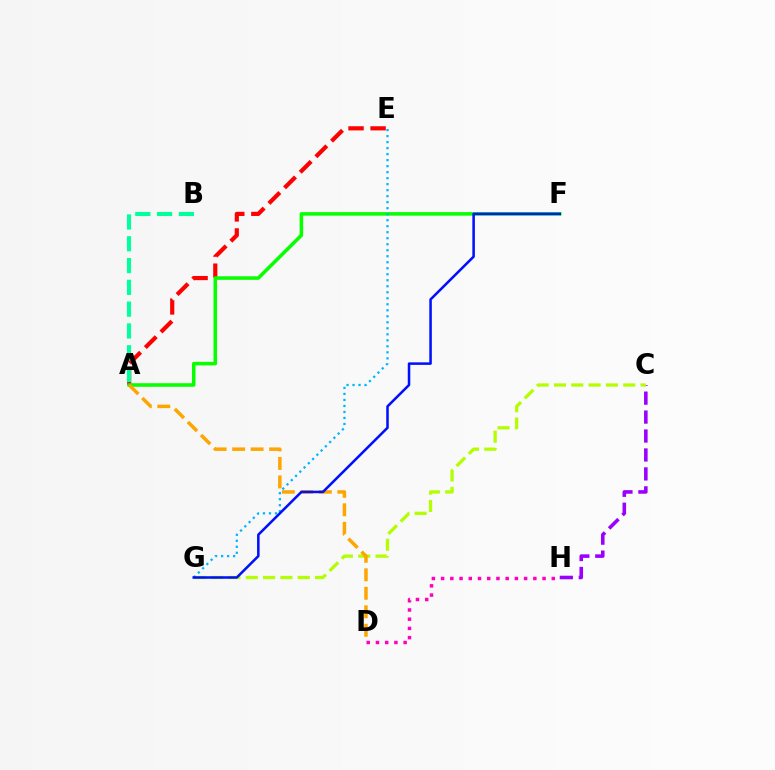{('C', 'H'): [{'color': '#9b00ff', 'line_style': 'dashed', 'thickness': 2.57}], ('A', 'E'): [{'color': '#ff0000', 'line_style': 'dashed', 'thickness': 3.0}], ('A', 'F'): [{'color': '#08ff00', 'line_style': 'solid', 'thickness': 2.56}], ('C', 'G'): [{'color': '#b3ff00', 'line_style': 'dashed', 'thickness': 2.35}], ('A', 'B'): [{'color': '#00ff9d', 'line_style': 'dashed', 'thickness': 2.96}], ('E', 'G'): [{'color': '#00b5ff', 'line_style': 'dotted', 'thickness': 1.63}], ('A', 'D'): [{'color': '#ffa500', 'line_style': 'dashed', 'thickness': 2.51}], ('F', 'G'): [{'color': '#0010ff', 'line_style': 'solid', 'thickness': 1.83}], ('D', 'H'): [{'color': '#ff00bd', 'line_style': 'dotted', 'thickness': 2.51}]}